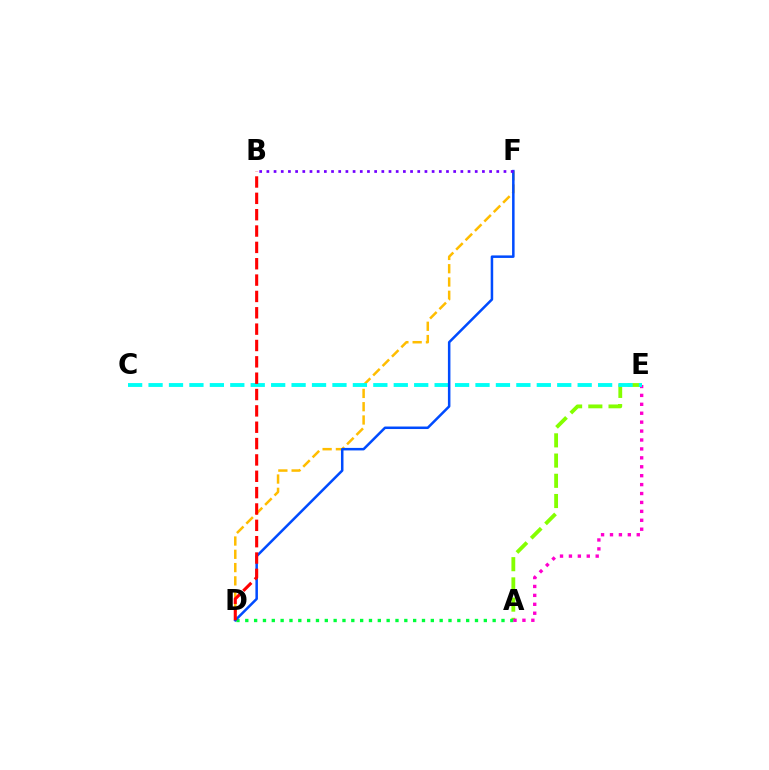{('D', 'F'): [{'color': '#ffbd00', 'line_style': 'dashed', 'thickness': 1.8}, {'color': '#004bff', 'line_style': 'solid', 'thickness': 1.81}], ('A', 'E'): [{'color': '#84ff00', 'line_style': 'dashed', 'thickness': 2.75}, {'color': '#ff00cf', 'line_style': 'dotted', 'thickness': 2.42}], ('A', 'D'): [{'color': '#00ff39', 'line_style': 'dotted', 'thickness': 2.4}], ('C', 'E'): [{'color': '#00fff6', 'line_style': 'dashed', 'thickness': 2.78}], ('B', 'D'): [{'color': '#ff0000', 'line_style': 'dashed', 'thickness': 2.22}], ('B', 'F'): [{'color': '#7200ff', 'line_style': 'dotted', 'thickness': 1.95}]}